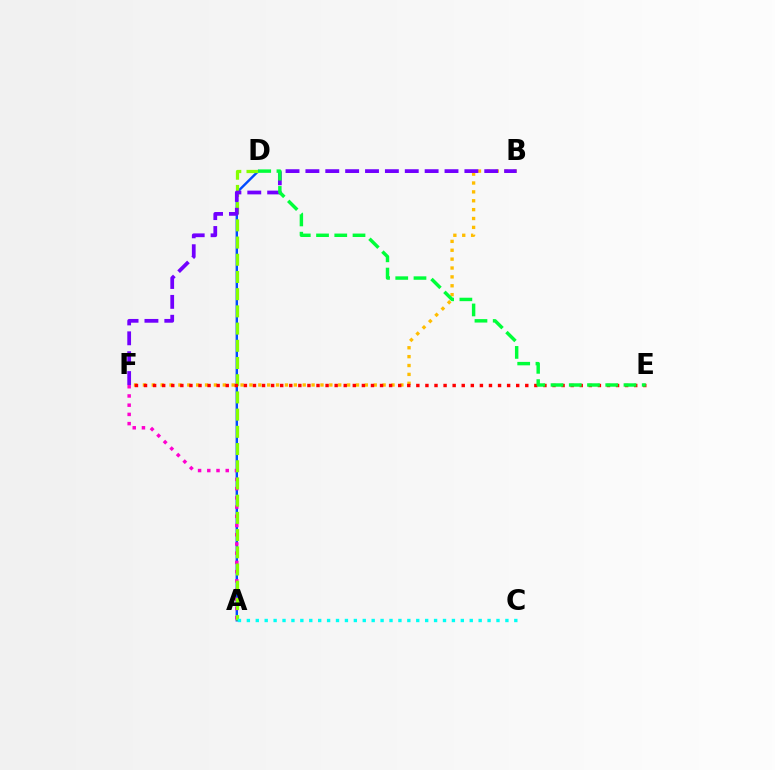{('A', 'D'): [{'color': '#004bff', 'line_style': 'solid', 'thickness': 1.73}, {'color': '#84ff00', 'line_style': 'dashed', 'thickness': 2.34}], ('A', 'F'): [{'color': '#ff00cf', 'line_style': 'dotted', 'thickness': 2.51}], ('A', 'C'): [{'color': '#00fff6', 'line_style': 'dotted', 'thickness': 2.42}], ('B', 'F'): [{'color': '#ffbd00', 'line_style': 'dotted', 'thickness': 2.41}, {'color': '#7200ff', 'line_style': 'dashed', 'thickness': 2.7}], ('E', 'F'): [{'color': '#ff0000', 'line_style': 'dotted', 'thickness': 2.47}], ('D', 'E'): [{'color': '#00ff39', 'line_style': 'dashed', 'thickness': 2.48}]}